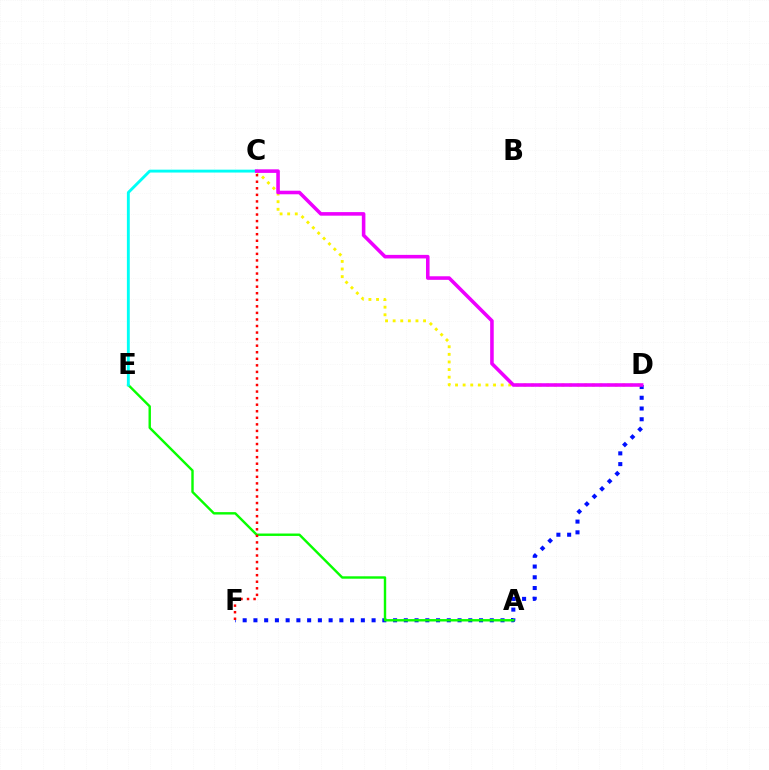{('D', 'F'): [{'color': '#0010ff', 'line_style': 'dotted', 'thickness': 2.92}], ('A', 'E'): [{'color': '#08ff00', 'line_style': 'solid', 'thickness': 1.74}], ('C', 'F'): [{'color': '#ff0000', 'line_style': 'dotted', 'thickness': 1.78}], ('C', 'D'): [{'color': '#fcf500', 'line_style': 'dotted', 'thickness': 2.07}, {'color': '#ee00ff', 'line_style': 'solid', 'thickness': 2.57}], ('C', 'E'): [{'color': '#00fff6', 'line_style': 'solid', 'thickness': 2.08}]}